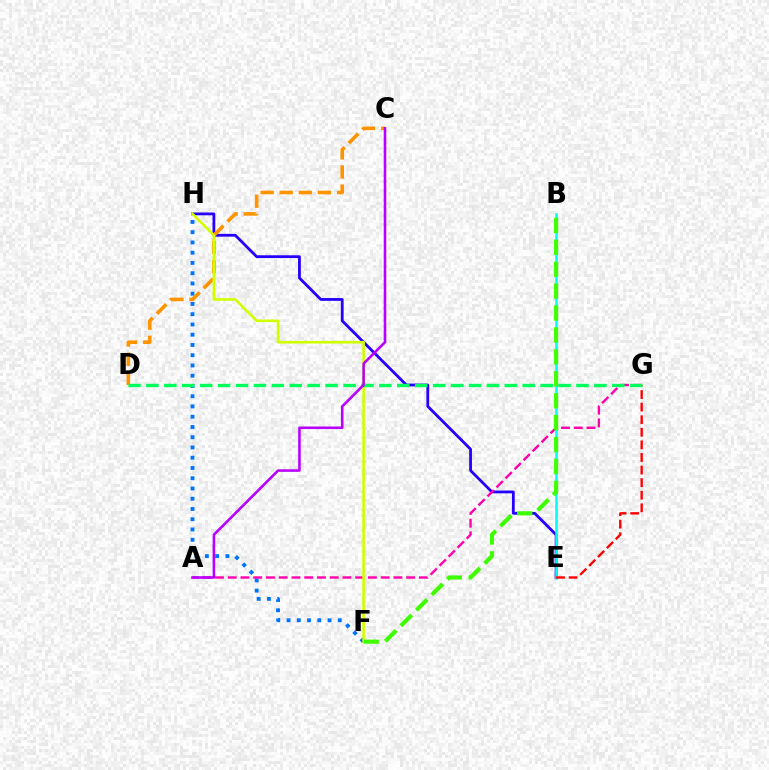{('F', 'H'): [{'color': '#0074ff', 'line_style': 'dotted', 'thickness': 2.79}, {'color': '#d1ff00', 'line_style': 'solid', 'thickness': 1.91}], ('E', 'H'): [{'color': '#2500ff', 'line_style': 'solid', 'thickness': 2.01}], ('B', 'E'): [{'color': '#00fff6', 'line_style': 'solid', 'thickness': 1.83}], ('C', 'D'): [{'color': '#ff9400', 'line_style': 'dashed', 'thickness': 2.6}], ('A', 'G'): [{'color': '#ff00ac', 'line_style': 'dashed', 'thickness': 1.73}], ('B', 'F'): [{'color': '#3dff00', 'line_style': 'dashed', 'thickness': 2.98}], ('E', 'G'): [{'color': '#ff0000', 'line_style': 'dashed', 'thickness': 1.71}], ('D', 'G'): [{'color': '#00ff5c', 'line_style': 'dashed', 'thickness': 2.43}], ('A', 'C'): [{'color': '#b900ff', 'line_style': 'solid', 'thickness': 1.85}]}